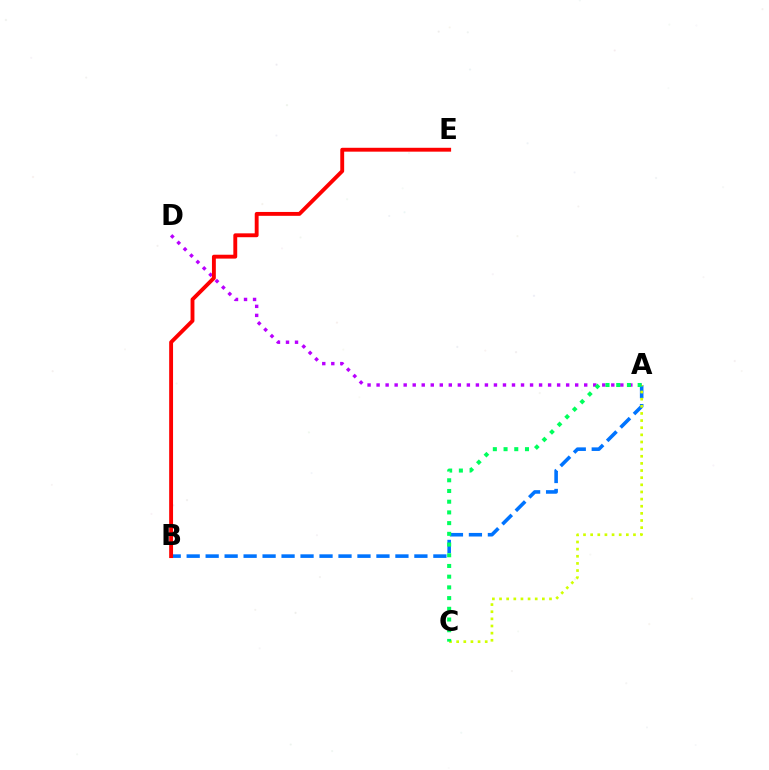{('A', 'B'): [{'color': '#0074ff', 'line_style': 'dashed', 'thickness': 2.58}], ('A', 'C'): [{'color': '#d1ff00', 'line_style': 'dotted', 'thickness': 1.94}, {'color': '#00ff5c', 'line_style': 'dotted', 'thickness': 2.91}], ('A', 'D'): [{'color': '#b900ff', 'line_style': 'dotted', 'thickness': 2.45}], ('B', 'E'): [{'color': '#ff0000', 'line_style': 'solid', 'thickness': 2.79}]}